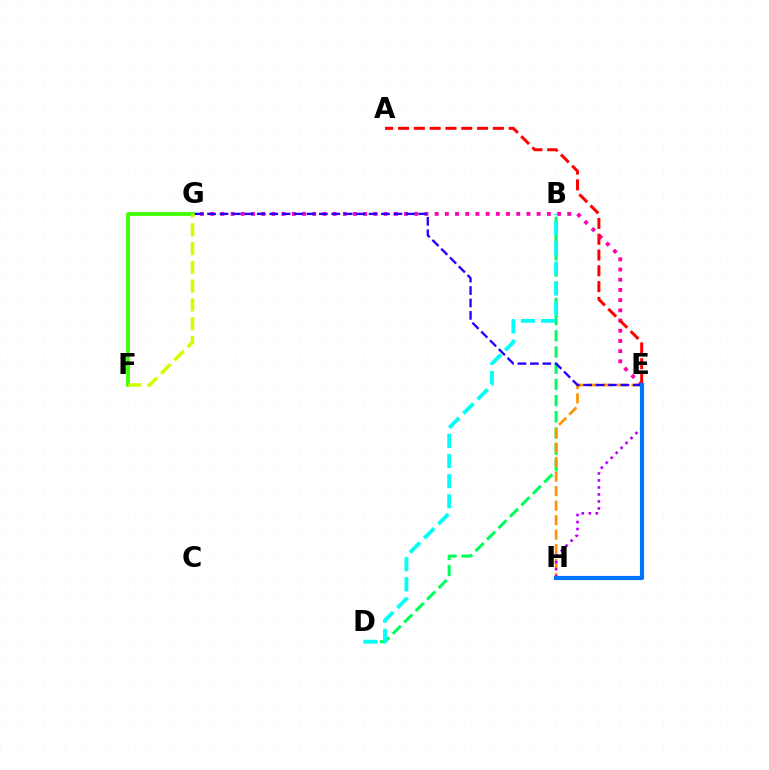{('E', 'G'): [{'color': '#ff00ac', 'line_style': 'dotted', 'thickness': 2.77}, {'color': '#2500ff', 'line_style': 'dashed', 'thickness': 1.69}], ('B', 'D'): [{'color': '#00ff5c', 'line_style': 'dashed', 'thickness': 2.2}, {'color': '#00fff6', 'line_style': 'dashed', 'thickness': 2.74}], ('E', 'H'): [{'color': '#ff9400', 'line_style': 'dashed', 'thickness': 1.97}, {'color': '#b900ff', 'line_style': 'dotted', 'thickness': 1.9}, {'color': '#0074ff', 'line_style': 'solid', 'thickness': 2.99}], ('A', 'E'): [{'color': '#ff0000', 'line_style': 'dashed', 'thickness': 2.15}], ('F', 'G'): [{'color': '#3dff00', 'line_style': 'solid', 'thickness': 2.68}, {'color': '#d1ff00', 'line_style': 'dashed', 'thickness': 2.55}]}